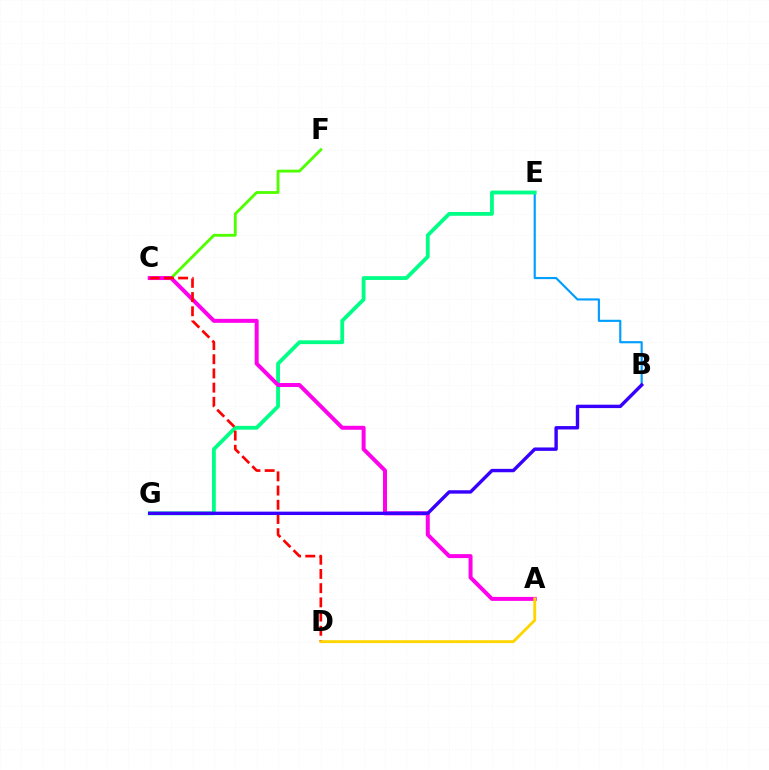{('B', 'E'): [{'color': '#009eff', 'line_style': 'solid', 'thickness': 1.55}], ('E', 'G'): [{'color': '#00ff86', 'line_style': 'solid', 'thickness': 2.75}], ('C', 'F'): [{'color': '#4fff00', 'line_style': 'solid', 'thickness': 2.03}], ('A', 'C'): [{'color': '#ff00ed', 'line_style': 'solid', 'thickness': 2.87}], ('C', 'D'): [{'color': '#ff0000', 'line_style': 'dashed', 'thickness': 1.93}], ('B', 'G'): [{'color': '#3700ff', 'line_style': 'solid', 'thickness': 2.45}], ('A', 'D'): [{'color': '#ffd500', 'line_style': 'solid', 'thickness': 2.06}]}